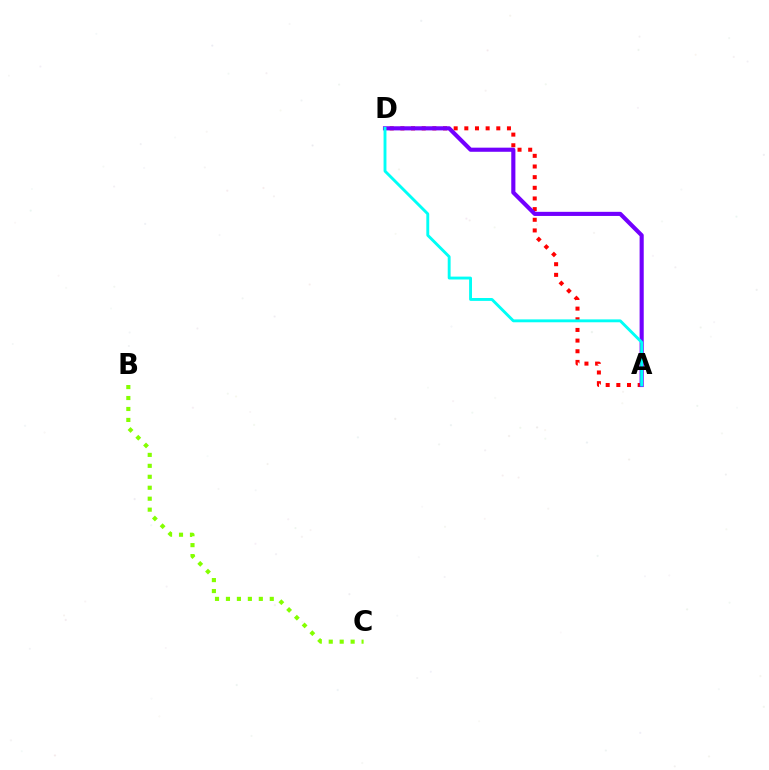{('B', 'C'): [{'color': '#84ff00', 'line_style': 'dotted', 'thickness': 2.98}], ('A', 'D'): [{'color': '#ff0000', 'line_style': 'dotted', 'thickness': 2.9}, {'color': '#7200ff', 'line_style': 'solid', 'thickness': 2.97}, {'color': '#00fff6', 'line_style': 'solid', 'thickness': 2.08}]}